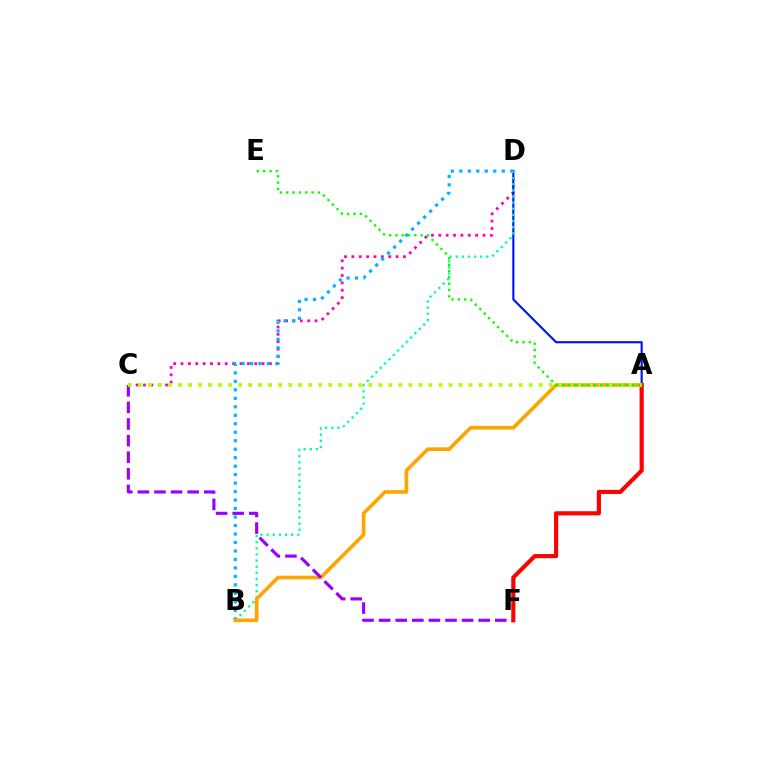{('C', 'D'): [{'color': '#ff00bd', 'line_style': 'dotted', 'thickness': 2.0}], ('A', 'D'): [{'color': '#0010ff', 'line_style': 'solid', 'thickness': 1.53}], ('B', 'D'): [{'color': '#00b5ff', 'line_style': 'dotted', 'thickness': 2.3}, {'color': '#00ff9d', 'line_style': 'dotted', 'thickness': 1.67}], ('A', 'B'): [{'color': '#ffa500', 'line_style': 'solid', 'thickness': 2.64}], ('C', 'F'): [{'color': '#9b00ff', 'line_style': 'dashed', 'thickness': 2.26}], ('A', 'F'): [{'color': '#ff0000', 'line_style': 'solid', 'thickness': 2.98}], ('A', 'C'): [{'color': '#b3ff00', 'line_style': 'dotted', 'thickness': 2.72}], ('A', 'E'): [{'color': '#08ff00', 'line_style': 'dotted', 'thickness': 1.72}]}